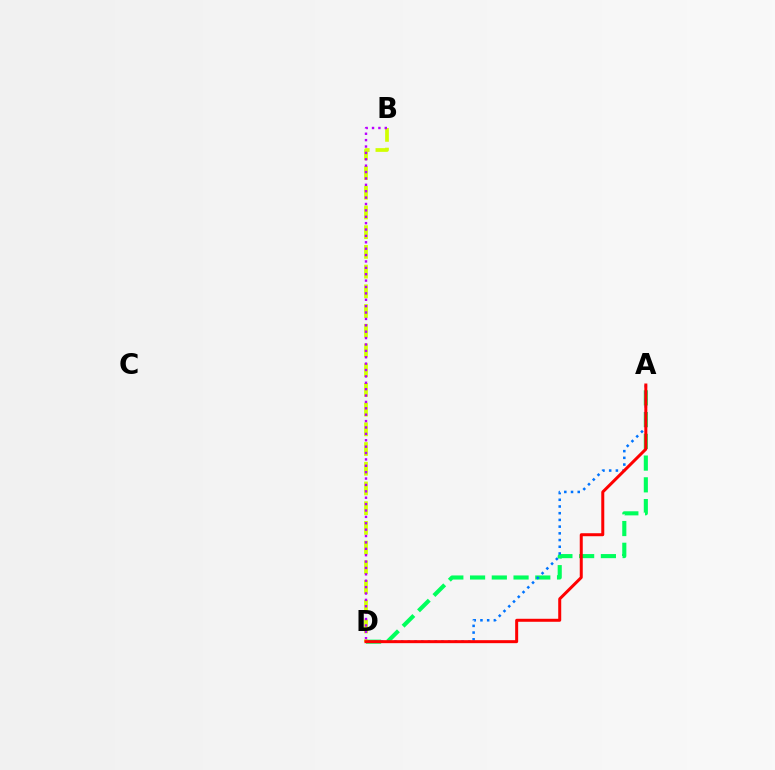{('A', 'D'): [{'color': '#00ff5c', 'line_style': 'dashed', 'thickness': 2.95}, {'color': '#0074ff', 'line_style': 'dotted', 'thickness': 1.82}, {'color': '#ff0000', 'line_style': 'solid', 'thickness': 2.16}], ('B', 'D'): [{'color': '#d1ff00', 'line_style': 'dashed', 'thickness': 2.68}, {'color': '#b900ff', 'line_style': 'dotted', 'thickness': 1.73}]}